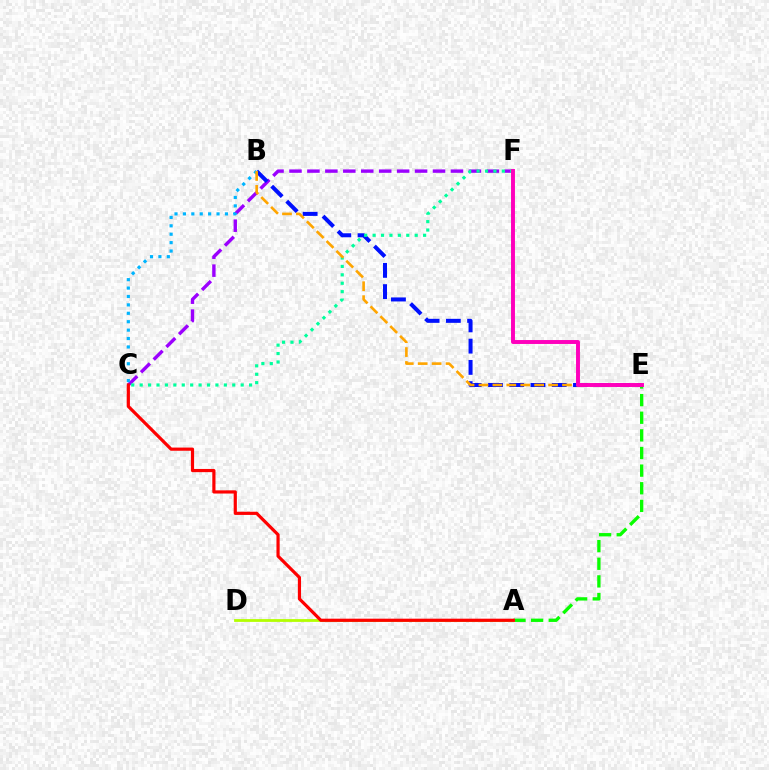{('C', 'F'): [{'color': '#9b00ff', 'line_style': 'dashed', 'thickness': 2.44}, {'color': '#00ff9d', 'line_style': 'dotted', 'thickness': 2.29}], ('B', 'E'): [{'color': '#0010ff', 'line_style': 'dashed', 'thickness': 2.89}, {'color': '#ffa500', 'line_style': 'dashed', 'thickness': 1.89}], ('A', 'E'): [{'color': '#08ff00', 'line_style': 'dashed', 'thickness': 2.39}], ('B', 'C'): [{'color': '#00b5ff', 'line_style': 'dotted', 'thickness': 2.28}], ('A', 'D'): [{'color': '#b3ff00', 'line_style': 'solid', 'thickness': 2.01}], ('A', 'C'): [{'color': '#ff0000', 'line_style': 'solid', 'thickness': 2.29}], ('E', 'F'): [{'color': '#ff00bd', 'line_style': 'solid', 'thickness': 2.83}]}